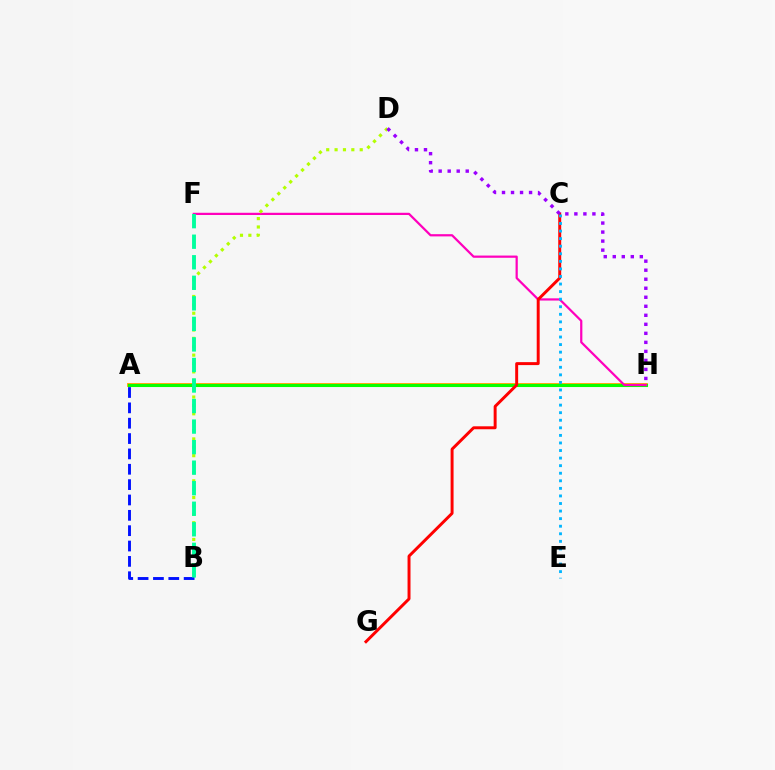{('A', 'H'): [{'color': '#ffa500', 'line_style': 'solid', 'thickness': 2.77}, {'color': '#08ff00', 'line_style': 'solid', 'thickness': 2.21}], ('A', 'B'): [{'color': '#0010ff', 'line_style': 'dashed', 'thickness': 2.09}], ('F', 'H'): [{'color': '#ff00bd', 'line_style': 'solid', 'thickness': 1.6}], ('C', 'G'): [{'color': '#ff0000', 'line_style': 'solid', 'thickness': 2.13}], ('B', 'D'): [{'color': '#b3ff00', 'line_style': 'dotted', 'thickness': 2.28}], ('C', 'E'): [{'color': '#00b5ff', 'line_style': 'dotted', 'thickness': 2.06}], ('B', 'F'): [{'color': '#00ff9d', 'line_style': 'dashed', 'thickness': 2.79}], ('D', 'H'): [{'color': '#9b00ff', 'line_style': 'dotted', 'thickness': 2.45}]}